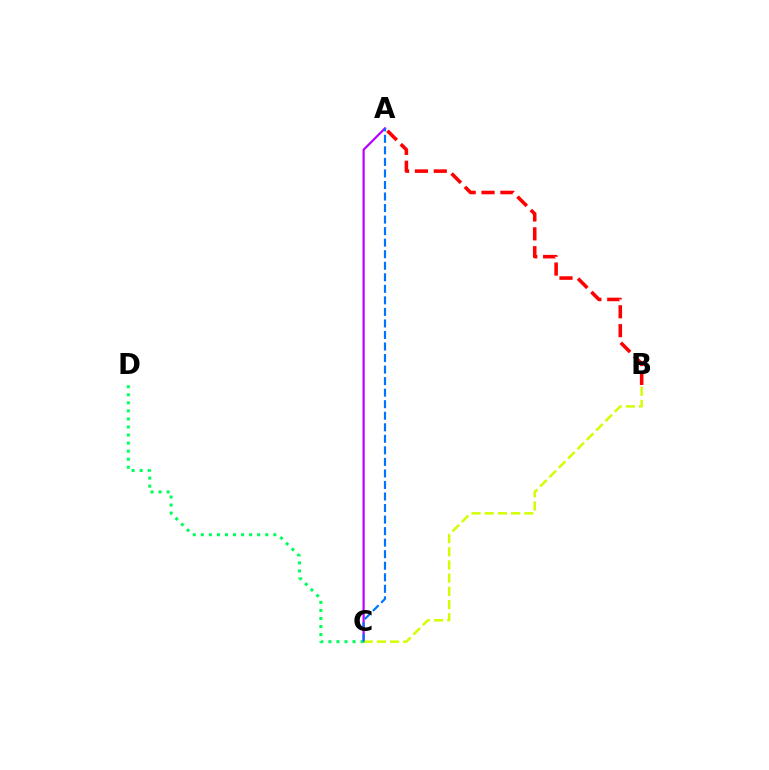{('A', 'C'): [{'color': '#b900ff', 'line_style': 'solid', 'thickness': 1.58}, {'color': '#0074ff', 'line_style': 'dashed', 'thickness': 1.57}], ('A', 'B'): [{'color': '#ff0000', 'line_style': 'dashed', 'thickness': 2.56}], ('B', 'C'): [{'color': '#d1ff00', 'line_style': 'dashed', 'thickness': 1.79}], ('C', 'D'): [{'color': '#00ff5c', 'line_style': 'dotted', 'thickness': 2.19}]}